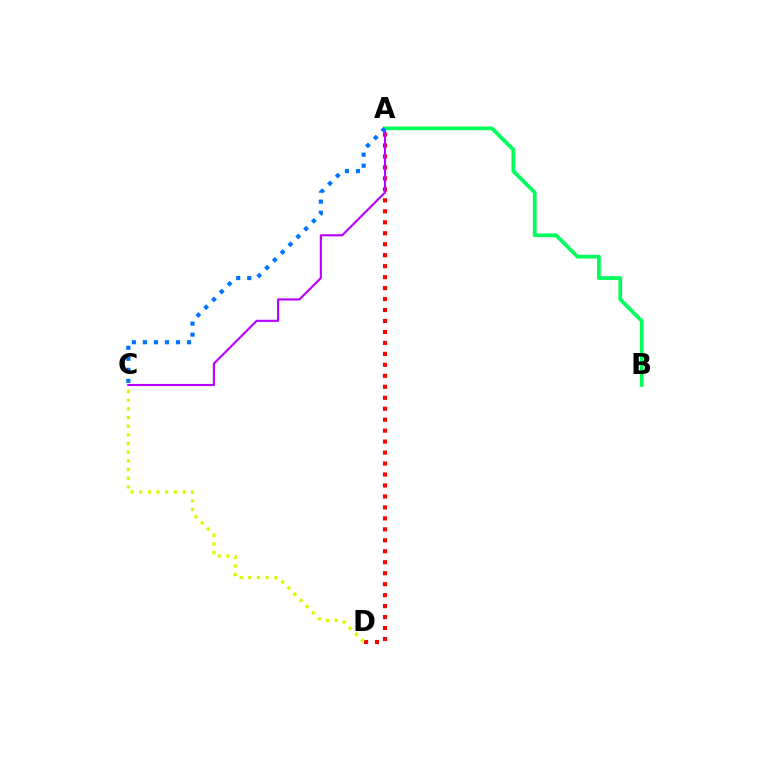{('A', 'D'): [{'color': '#ff0000', 'line_style': 'dotted', 'thickness': 2.98}], ('A', 'C'): [{'color': '#b900ff', 'line_style': 'solid', 'thickness': 1.54}, {'color': '#0074ff', 'line_style': 'dotted', 'thickness': 3.0}], ('A', 'B'): [{'color': '#00ff5c', 'line_style': 'solid', 'thickness': 2.69}], ('C', 'D'): [{'color': '#d1ff00', 'line_style': 'dotted', 'thickness': 2.36}]}